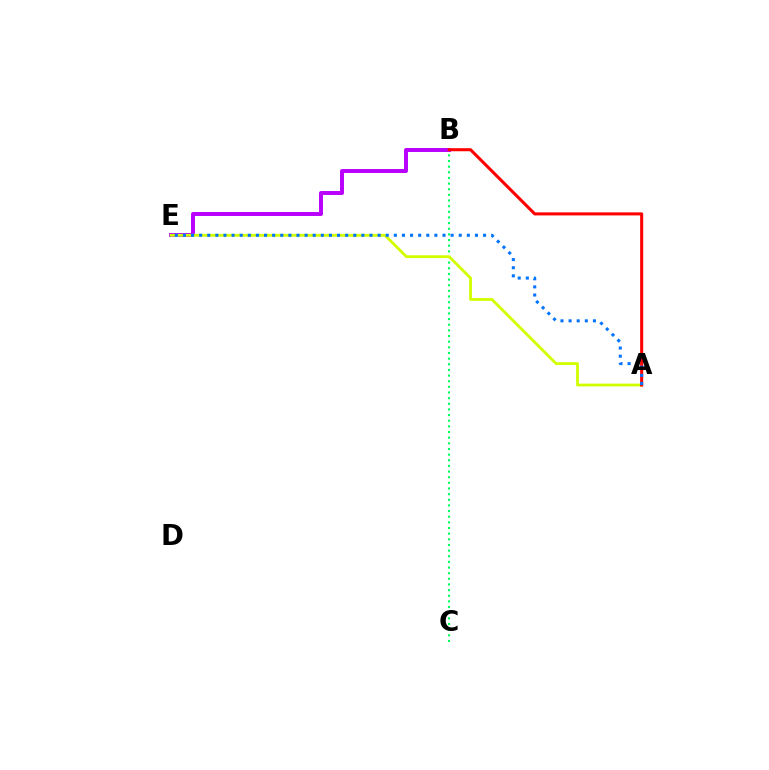{('B', 'E'): [{'color': '#b900ff', 'line_style': 'solid', 'thickness': 2.84}], ('B', 'C'): [{'color': '#00ff5c', 'line_style': 'dotted', 'thickness': 1.53}], ('A', 'E'): [{'color': '#d1ff00', 'line_style': 'solid', 'thickness': 2.02}, {'color': '#0074ff', 'line_style': 'dotted', 'thickness': 2.2}], ('A', 'B'): [{'color': '#ff0000', 'line_style': 'solid', 'thickness': 2.2}]}